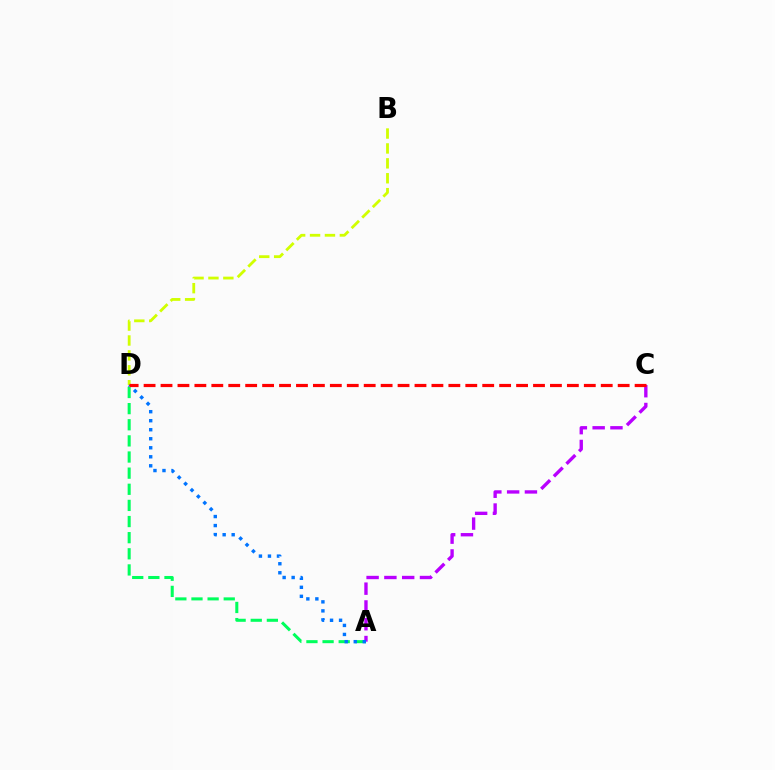{('A', 'C'): [{'color': '#b900ff', 'line_style': 'dashed', 'thickness': 2.42}], ('B', 'D'): [{'color': '#d1ff00', 'line_style': 'dashed', 'thickness': 2.02}], ('A', 'D'): [{'color': '#00ff5c', 'line_style': 'dashed', 'thickness': 2.19}, {'color': '#0074ff', 'line_style': 'dotted', 'thickness': 2.45}], ('C', 'D'): [{'color': '#ff0000', 'line_style': 'dashed', 'thickness': 2.3}]}